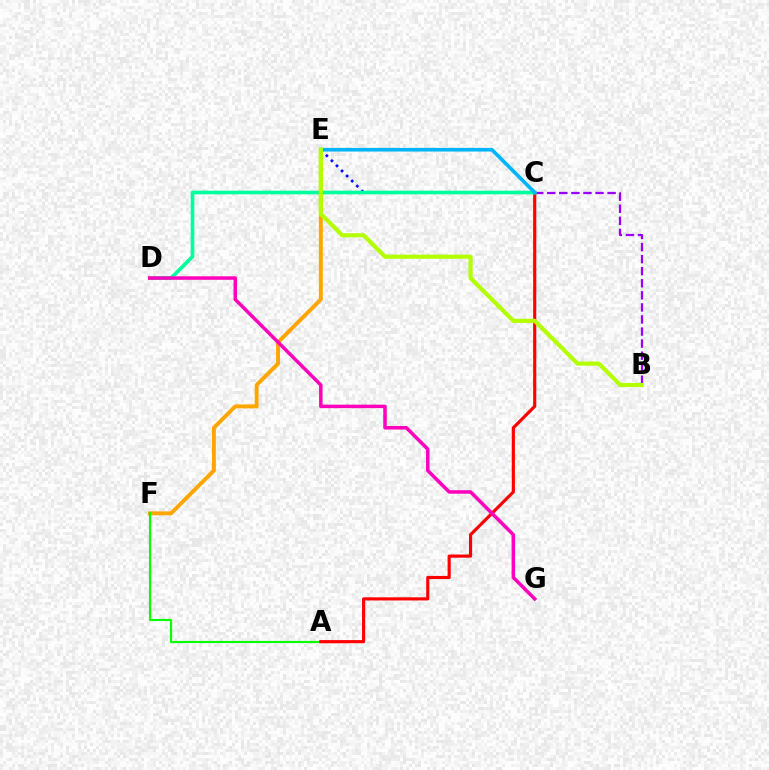{('C', 'E'): [{'color': '#0010ff', 'line_style': 'dotted', 'thickness': 1.95}, {'color': '#00b5ff', 'line_style': 'solid', 'thickness': 2.62}], ('B', 'C'): [{'color': '#9b00ff', 'line_style': 'dashed', 'thickness': 1.64}], ('E', 'F'): [{'color': '#ffa500', 'line_style': 'solid', 'thickness': 2.82}], ('A', 'F'): [{'color': '#08ff00', 'line_style': 'solid', 'thickness': 1.56}], ('A', 'C'): [{'color': '#ff0000', 'line_style': 'solid', 'thickness': 2.27}], ('C', 'D'): [{'color': '#00ff9d', 'line_style': 'solid', 'thickness': 2.62}], ('D', 'G'): [{'color': '#ff00bd', 'line_style': 'solid', 'thickness': 2.52}], ('B', 'E'): [{'color': '#b3ff00', 'line_style': 'solid', 'thickness': 2.99}]}